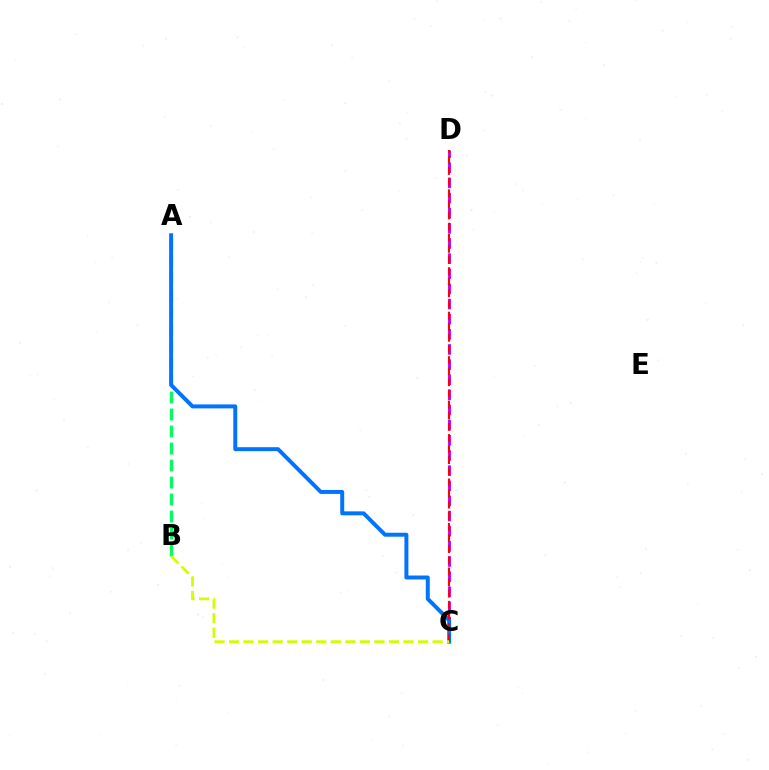{('C', 'D'): [{'color': '#b900ff', 'line_style': 'dashed', 'thickness': 2.06}, {'color': '#ff0000', 'line_style': 'dashed', 'thickness': 1.51}], ('A', 'B'): [{'color': '#00ff5c', 'line_style': 'dashed', 'thickness': 2.31}], ('A', 'C'): [{'color': '#0074ff', 'line_style': 'solid', 'thickness': 2.85}], ('B', 'C'): [{'color': '#d1ff00', 'line_style': 'dashed', 'thickness': 1.98}]}